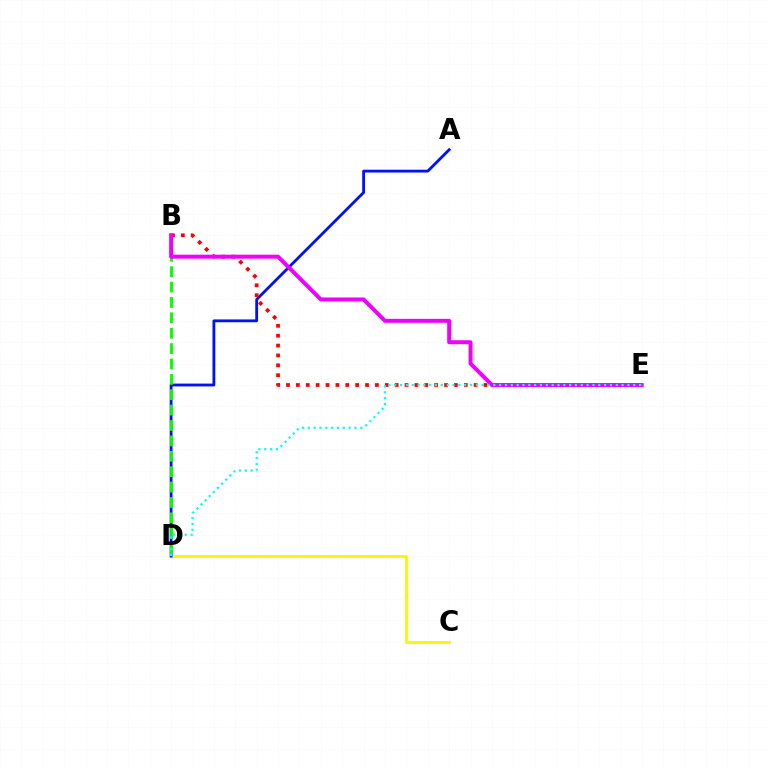{('C', 'D'): [{'color': '#fcf500', 'line_style': 'solid', 'thickness': 2.02}], ('A', 'D'): [{'color': '#0010ff', 'line_style': 'solid', 'thickness': 2.02}], ('B', 'D'): [{'color': '#08ff00', 'line_style': 'dashed', 'thickness': 2.09}], ('B', 'E'): [{'color': '#ff0000', 'line_style': 'dotted', 'thickness': 2.68}, {'color': '#ee00ff', 'line_style': 'solid', 'thickness': 2.85}], ('D', 'E'): [{'color': '#00fff6', 'line_style': 'dotted', 'thickness': 1.58}]}